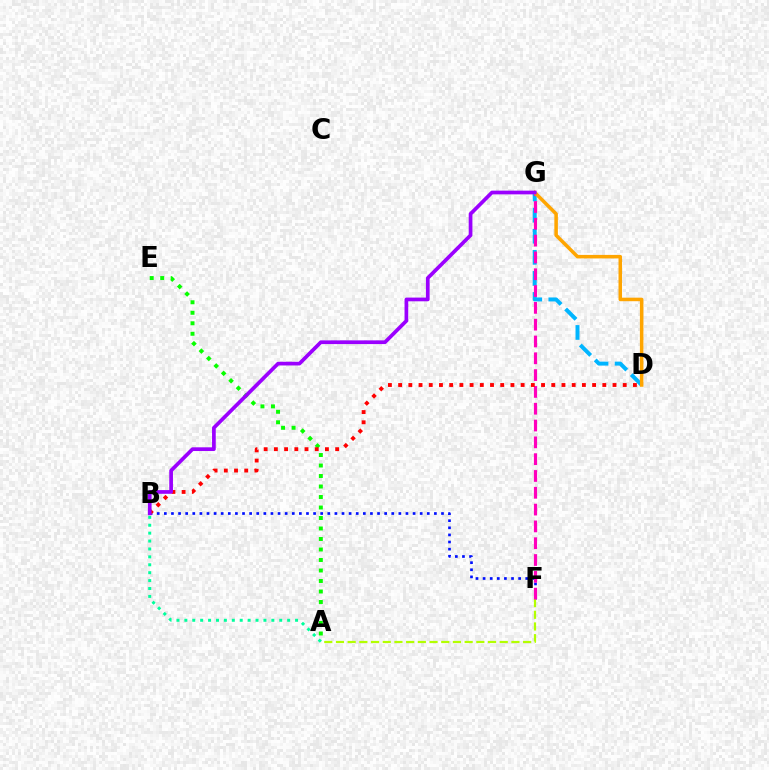{('B', 'F'): [{'color': '#0010ff', 'line_style': 'dotted', 'thickness': 1.93}], ('A', 'F'): [{'color': '#b3ff00', 'line_style': 'dashed', 'thickness': 1.59}], ('D', 'G'): [{'color': '#00b5ff', 'line_style': 'dashed', 'thickness': 2.86}, {'color': '#ffa500', 'line_style': 'solid', 'thickness': 2.54}], ('A', 'B'): [{'color': '#00ff9d', 'line_style': 'dotted', 'thickness': 2.15}], ('F', 'G'): [{'color': '#ff00bd', 'line_style': 'dashed', 'thickness': 2.28}], ('A', 'E'): [{'color': '#08ff00', 'line_style': 'dotted', 'thickness': 2.85}], ('B', 'D'): [{'color': '#ff0000', 'line_style': 'dotted', 'thickness': 2.77}], ('B', 'G'): [{'color': '#9b00ff', 'line_style': 'solid', 'thickness': 2.67}]}